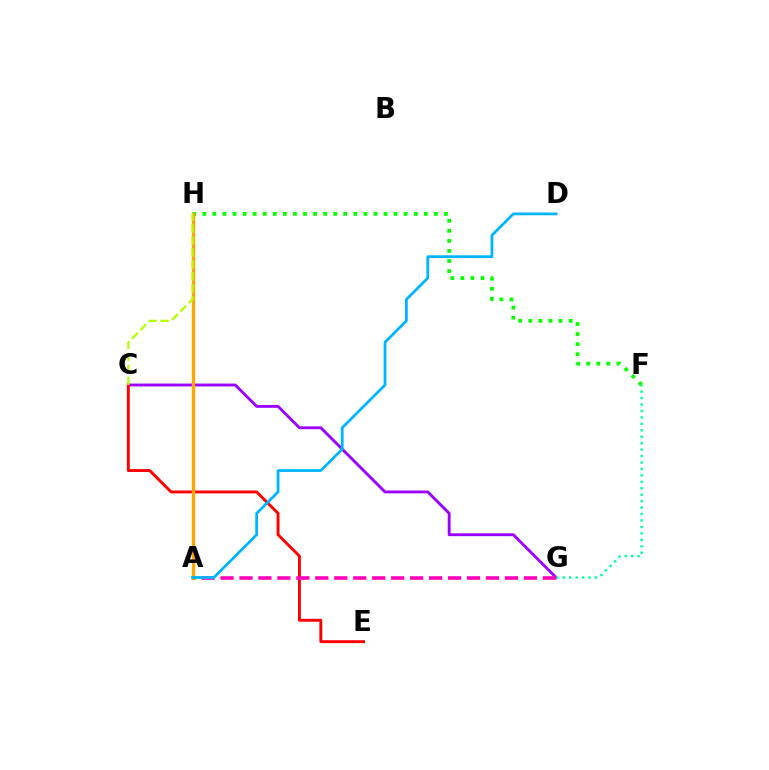{('F', 'H'): [{'color': '#08ff00', 'line_style': 'dotted', 'thickness': 2.74}], ('C', 'G'): [{'color': '#9b00ff', 'line_style': 'solid', 'thickness': 2.07}], ('A', 'H'): [{'color': '#0010ff', 'line_style': 'dashed', 'thickness': 2.12}, {'color': '#ffa500', 'line_style': 'solid', 'thickness': 2.4}], ('F', 'G'): [{'color': '#00ff9d', 'line_style': 'dotted', 'thickness': 1.75}], ('C', 'E'): [{'color': '#ff0000', 'line_style': 'solid', 'thickness': 2.09}], ('A', 'G'): [{'color': '#ff00bd', 'line_style': 'dashed', 'thickness': 2.58}], ('C', 'H'): [{'color': '#b3ff00', 'line_style': 'dashed', 'thickness': 1.62}], ('A', 'D'): [{'color': '#00b5ff', 'line_style': 'solid', 'thickness': 2.0}]}